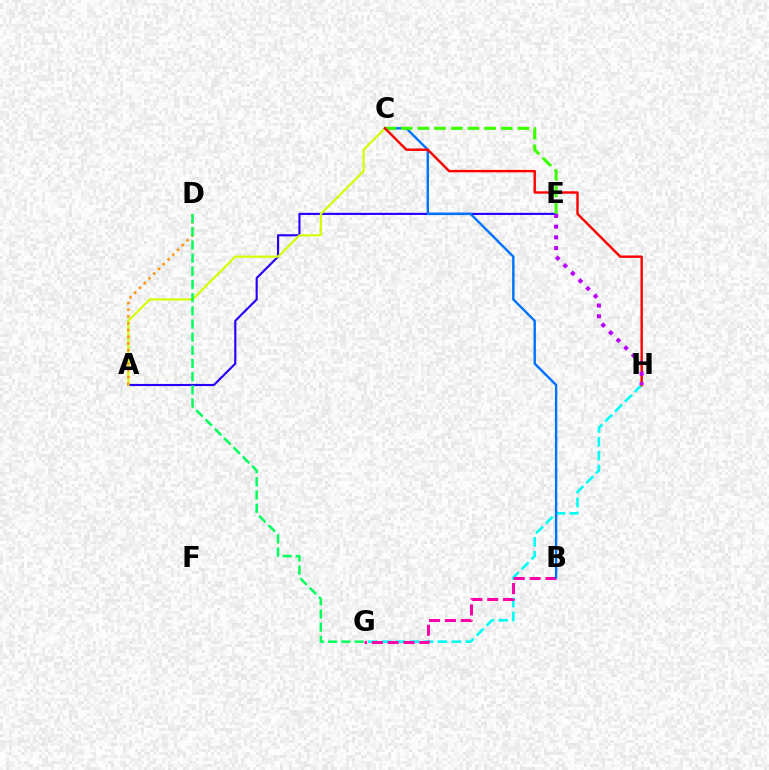{('A', 'E'): [{'color': '#2500ff', 'line_style': 'solid', 'thickness': 1.54}], ('A', 'C'): [{'color': '#d1ff00', 'line_style': 'solid', 'thickness': 1.56}], ('G', 'H'): [{'color': '#00fff6', 'line_style': 'dashed', 'thickness': 1.89}], ('A', 'D'): [{'color': '#ff9400', 'line_style': 'dotted', 'thickness': 1.82}], ('D', 'G'): [{'color': '#00ff5c', 'line_style': 'dashed', 'thickness': 1.79}], ('B', 'G'): [{'color': '#ff00ac', 'line_style': 'dashed', 'thickness': 2.15}], ('B', 'C'): [{'color': '#0074ff', 'line_style': 'solid', 'thickness': 1.73}], ('C', 'E'): [{'color': '#3dff00', 'line_style': 'dashed', 'thickness': 2.26}], ('C', 'H'): [{'color': '#ff0000', 'line_style': 'solid', 'thickness': 1.74}], ('E', 'H'): [{'color': '#b900ff', 'line_style': 'dotted', 'thickness': 2.92}]}